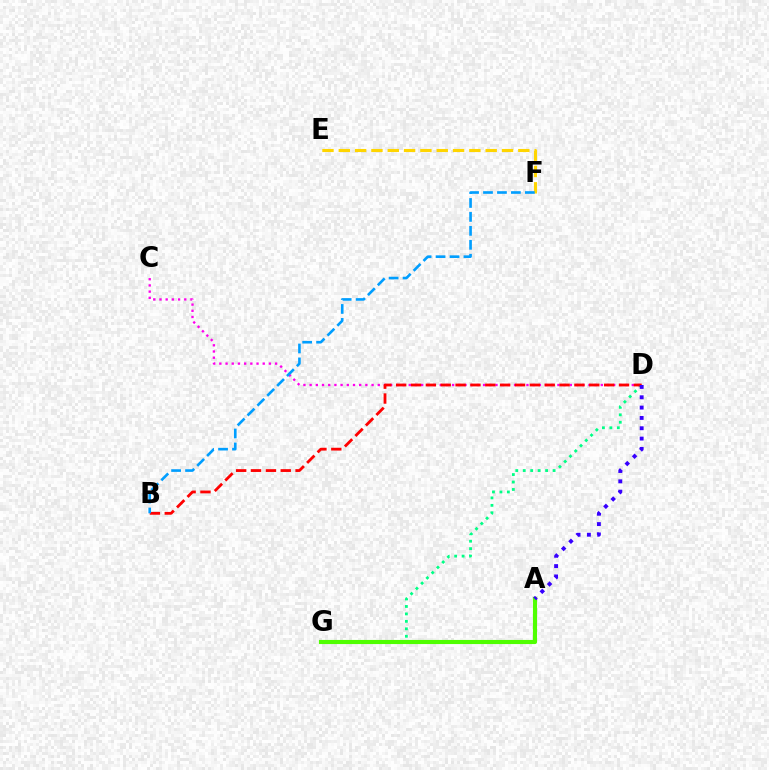{('C', 'D'): [{'color': '#ff00ed', 'line_style': 'dotted', 'thickness': 1.68}], ('D', 'G'): [{'color': '#00ff86', 'line_style': 'dotted', 'thickness': 2.03}], ('A', 'G'): [{'color': '#4fff00', 'line_style': 'solid', 'thickness': 2.97}], ('B', 'D'): [{'color': '#ff0000', 'line_style': 'dashed', 'thickness': 2.02}], ('E', 'F'): [{'color': '#ffd500', 'line_style': 'dashed', 'thickness': 2.22}], ('B', 'F'): [{'color': '#009eff', 'line_style': 'dashed', 'thickness': 1.9}], ('A', 'D'): [{'color': '#3700ff', 'line_style': 'dotted', 'thickness': 2.8}]}